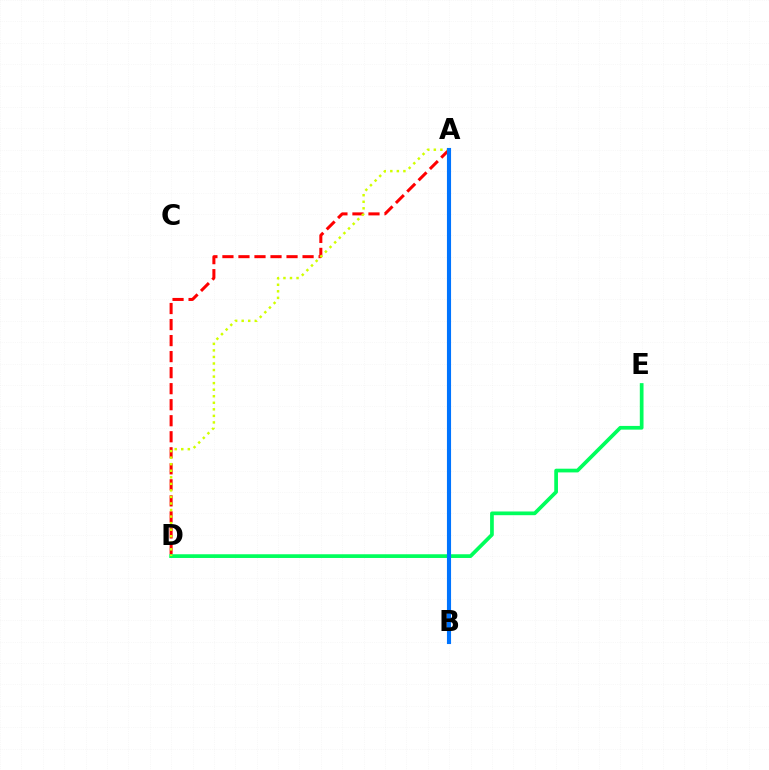{('A', 'D'): [{'color': '#ff0000', 'line_style': 'dashed', 'thickness': 2.18}, {'color': '#d1ff00', 'line_style': 'dotted', 'thickness': 1.78}], ('A', 'B'): [{'color': '#b900ff', 'line_style': 'dotted', 'thickness': 1.51}, {'color': '#0074ff', 'line_style': 'solid', 'thickness': 2.96}], ('D', 'E'): [{'color': '#00ff5c', 'line_style': 'solid', 'thickness': 2.68}]}